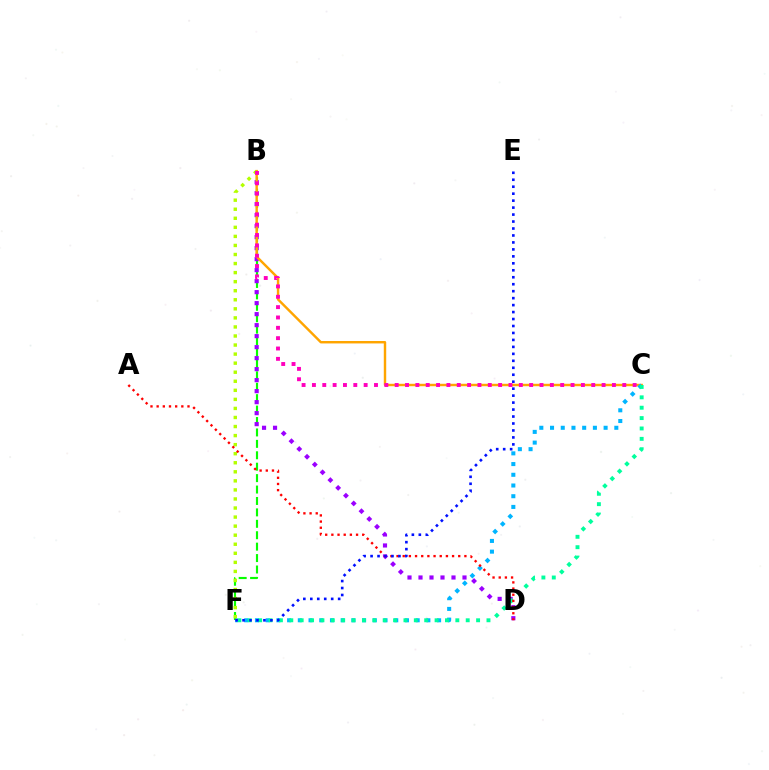{('B', 'F'): [{'color': '#08ff00', 'line_style': 'dashed', 'thickness': 1.55}, {'color': '#b3ff00', 'line_style': 'dotted', 'thickness': 2.46}], ('B', 'D'): [{'color': '#9b00ff', 'line_style': 'dotted', 'thickness': 2.99}], ('B', 'C'): [{'color': '#ffa500', 'line_style': 'solid', 'thickness': 1.75}, {'color': '#ff00bd', 'line_style': 'dotted', 'thickness': 2.81}], ('C', 'F'): [{'color': '#00b5ff', 'line_style': 'dotted', 'thickness': 2.91}, {'color': '#00ff9d', 'line_style': 'dotted', 'thickness': 2.82}], ('A', 'D'): [{'color': '#ff0000', 'line_style': 'dotted', 'thickness': 1.68}], ('E', 'F'): [{'color': '#0010ff', 'line_style': 'dotted', 'thickness': 1.89}]}